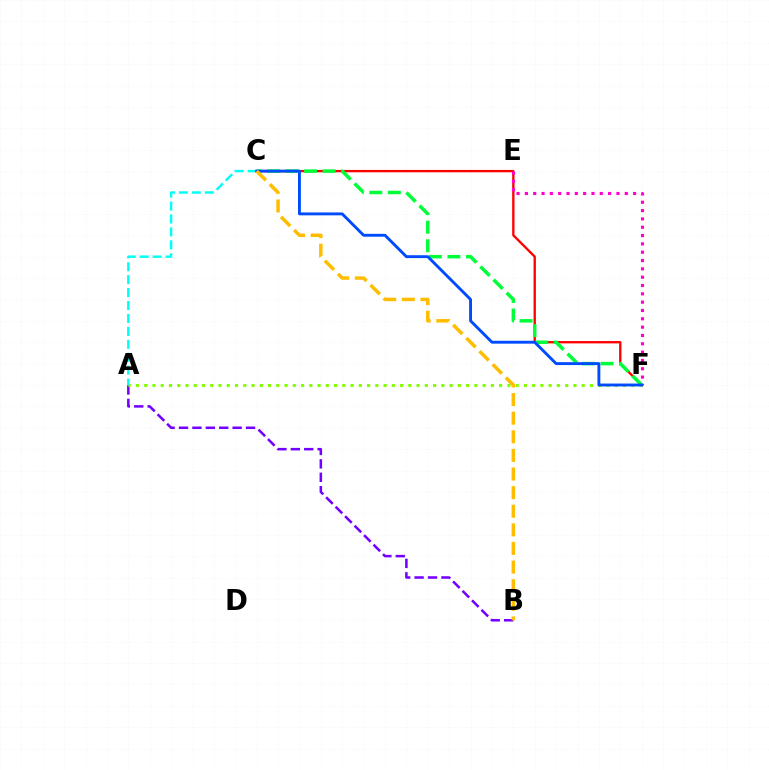{('C', 'F'): [{'color': '#ff0000', 'line_style': 'solid', 'thickness': 1.68}, {'color': '#00ff39', 'line_style': 'dashed', 'thickness': 2.52}, {'color': '#004bff', 'line_style': 'solid', 'thickness': 2.08}], ('E', 'F'): [{'color': '#ff00cf', 'line_style': 'dotted', 'thickness': 2.26}], ('A', 'B'): [{'color': '#7200ff', 'line_style': 'dashed', 'thickness': 1.82}], ('A', 'F'): [{'color': '#84ff00', 'line_style': 'dotted', 'thickness': 2.24}], ('A', 'C'): [{'color': '#00fff6', 'line_style': 'dashed', 'thickness': 1.76}], ('B', 'C'): [{'color': '#ffbd00', 'line_style': 'dashed', 'thickness': 2.53}]}